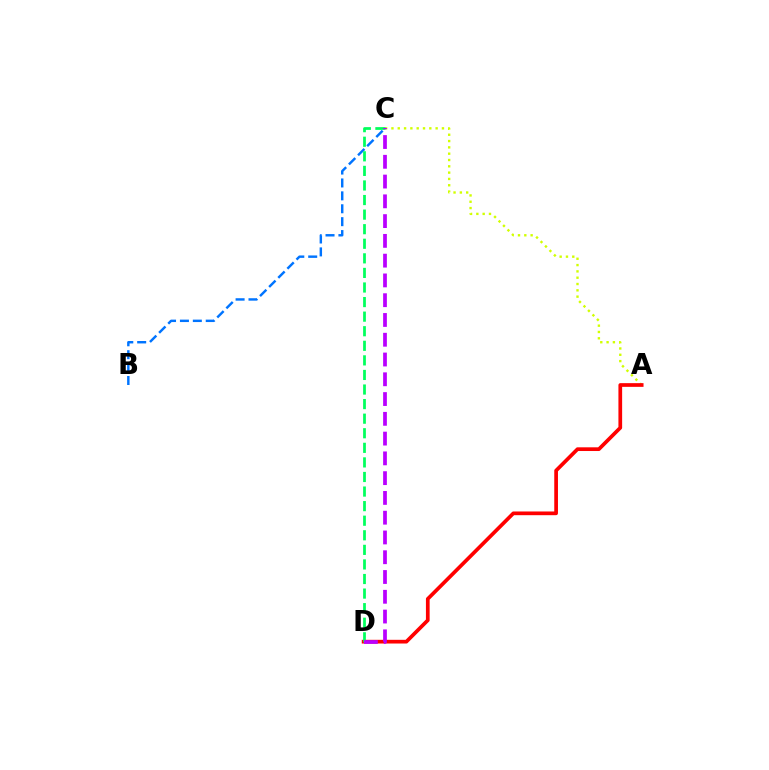{('B', 'C'): [{'color': '#0074ff', 'line_style': 'dashed', 'thickness': 1.75}], ('A', 'C'): [{'color': '#d1ff00', 'line_style': 'dotted', 'thickness': 1.72}], ('A', 'D'): [{'color': '#ff0000', 'line_style': 'solid', 'thickness': 2.67}], ('C', 'D'): [{'color': '#00ff5c', 'line_style': 'dashed', 'thickness': 1.98}, {'color': '#b900ff', 'line_style': 'dashed', 'thickness': 2.69}]}